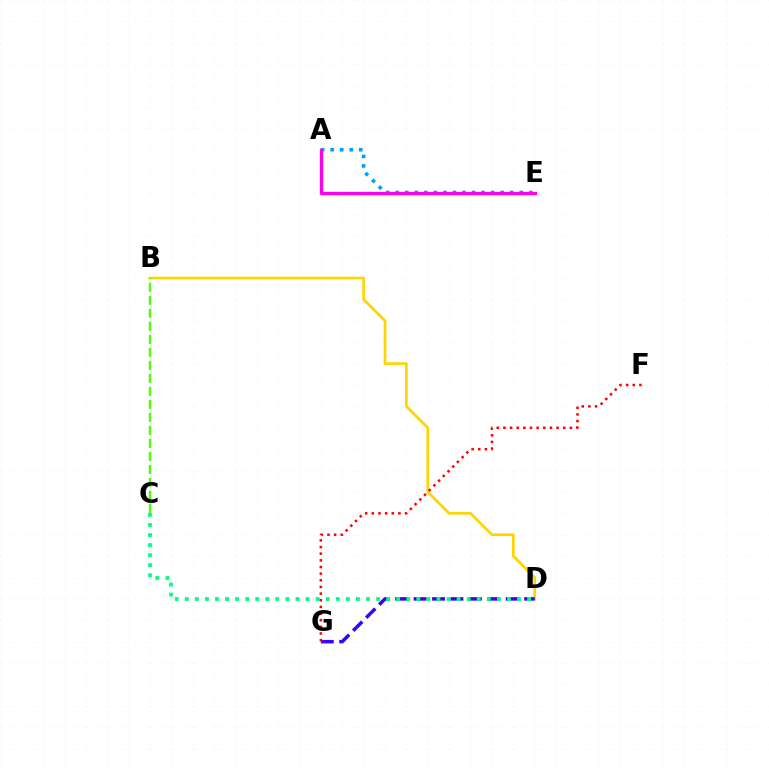{('B', 'D'): [{'color': '#ffd500', 'line_style': 'solid', 'thickness': 1.95}], ('A', 'E'): [{'color': '#009eff', 'line_style': 'dotted', 'thickness': 2.59}, {'color': '#ff00ed', 'line_style': 'solid', 'thickness': 2.37}], ('D', 'G'): [{'color': '#3700ff', 'line_style': 'dashed', 'thickness': 2.5}], ('B', 'C'): [{'color': '#4fff00', 'line_style': 'dashed', 'thickness': 1.77}], ('C', 'D'): [{'color': '#00ff86', 'line_style': 'dotted', 'thickness': 2.74}], ('F', 'G'): [{'color': '#ff0000', 'line_style': 'dotted', 'thickness': 1.81}]}